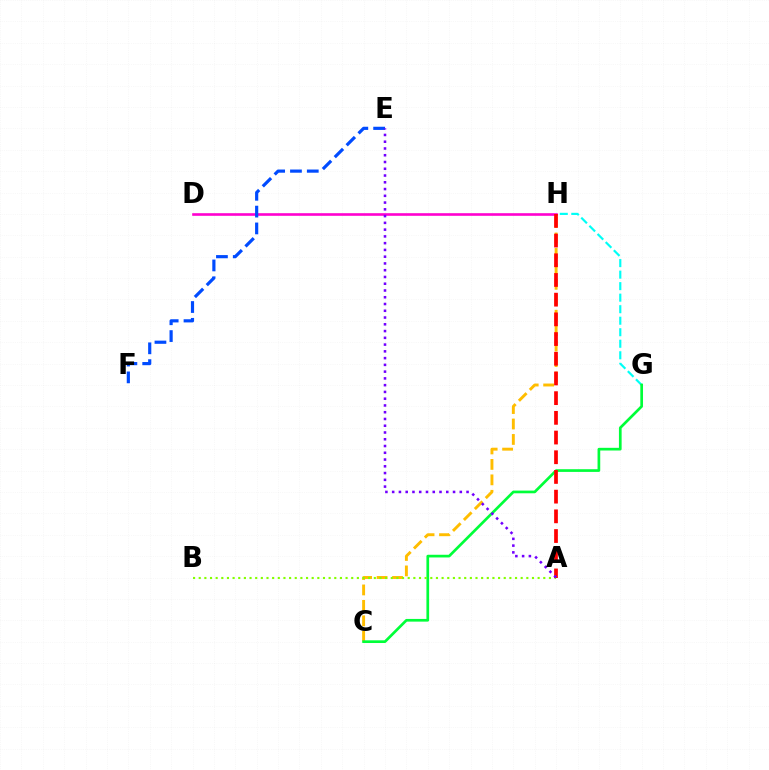{('C', 'H'): [{'color': '#ffbd00', 'line_style': 'dashed', 'thickness': 2.1}], ('G', 'H'): [{'color': '#00fff6', 'line_style': 'dashed', 'thickness': 1.57}], ('C', 'G'): [{'color': '#00ff39', 'line_style': 'solid', 'thickness': 1.94}], ('A', 'B'): [{'color': '#84ff00', 'line_style': 'dotted', 'thickness': 1.53}], ('D', 'H'): [{'color': '#ff00cf', 'line_style': 'solid', 'thickness': 1.88}], ('E', 'F'): [{'color': '#004bff', 'line_style': 'dashed', 'thickness': 2.28}], ('A', 'H'): [{'color': '#ff0000', 'line_style': 'dashed', 'thickness': 2.68}], ('A', 'E'): [{'color': '#7200ff', 'line_style': 'dotted', 'thickness': 1.84}]}